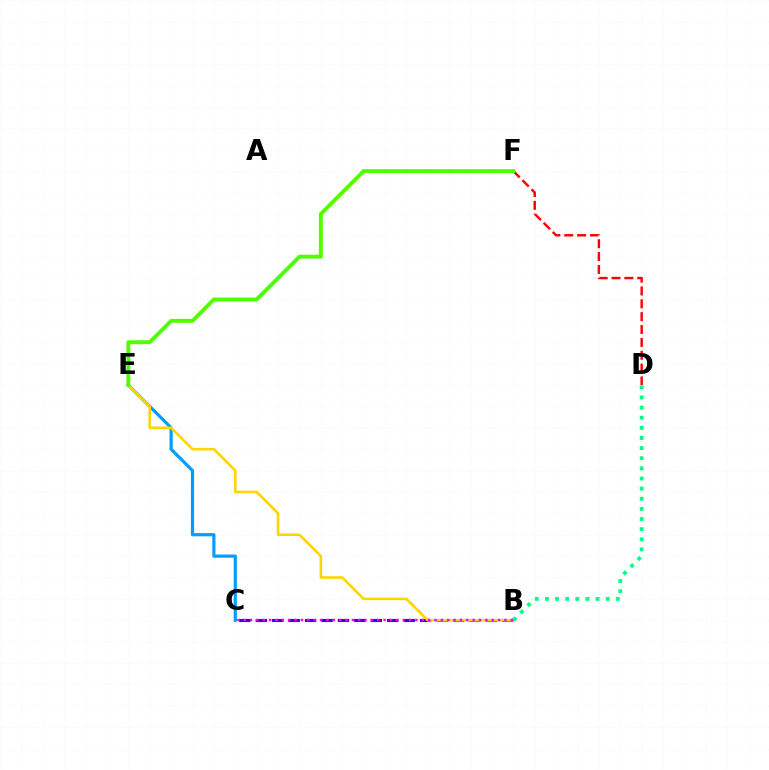{('C', 'E'): [{'color': '#009eff', 'line_style': 'solid', 'thickness': 2.29}], ('B', 'C'): [{'color': '#3700ff', 'line_style': 'dashed', 'thickness': 2.23}, {'color': '#ff00ed', 'line_style': 'dotted', 'thickness': 1.73}], ('B', 'E'): [{'color': '#ffd500', 'line_style': 'solid', 'thickness': 1.88}], ('D', 'F'): [{'color': '#ff0000', 'line_style': 'dashed', 'thickness': 1.75}], ('B', 'D'): [{'color': '#00ff86', 'line_style': 'dotted', 'thickness': 2.75}], ('E', 'F'): [{'color': '#4fff00', 'line_style': 'solid', 'thickness': 2.79}]}